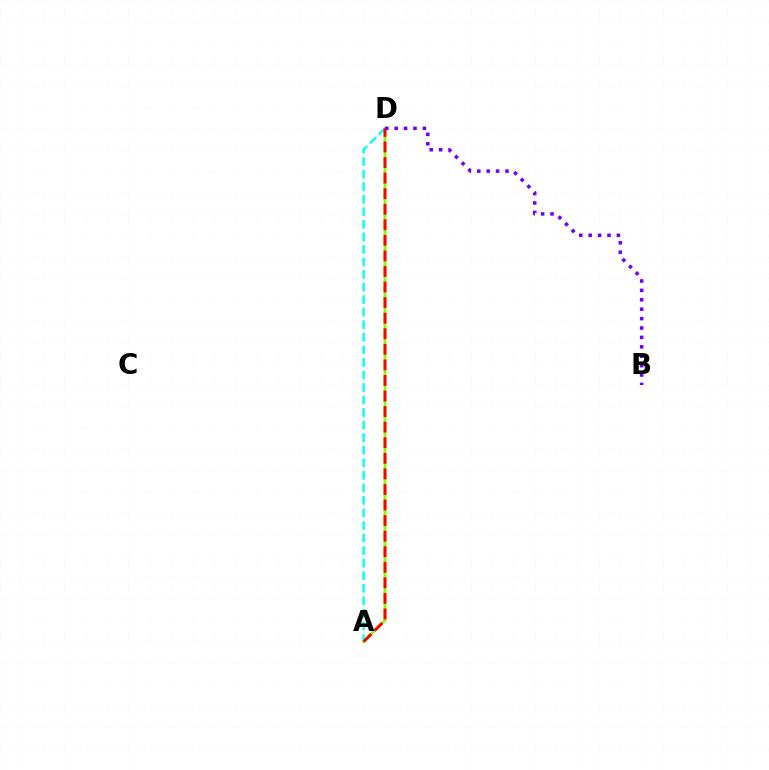{('A', 'D'): [{'color': '#00fff6', 'line_style': 'dashed', 'thickness': 1.71}, {'color': '#84ff00', 'line_style': 'solid', 'thickness': 2.02}, {'color': '#ff0000', 'line_style': 'dashed', 'thickness': 2.11}], ('B', 'D'): [{'color': '#7200ff', 'line_style': 'dotted', 'thickness': 2.56}]}